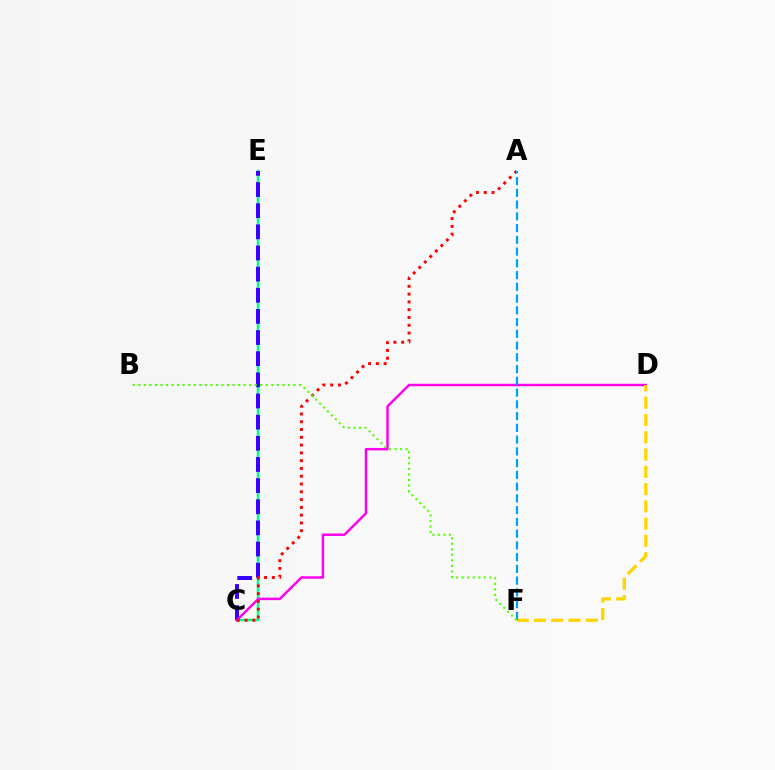{('C', 'E'): [{'color': '#00ff86', 'line_style': 'solid', 'thickness': 1.77}, {'color': '#3700ff', 'line_style': 'dashed', 'thickness': 2.87}], ('C', 'D'): [{'color': '#ff00ed', 'line_style': 'solid', 'thickness': 1.77}], ('D', 'F'): [{'color': '#ffd500', 'line_style': 'dashed', 'thickness': 2.35}], ('A', 'C'): [{'color': '#ff0000', 'line_style': 'dotted', 'thickness': 2.11}], ('A', 'F'): [{'color': '#009eff', 'line_style': 'dashed', 'thickness': 1.6}], ('B', 'F'): [{'color': '#4fff00', 'line_style': 'dotted', 'thickness': 1.51}]}